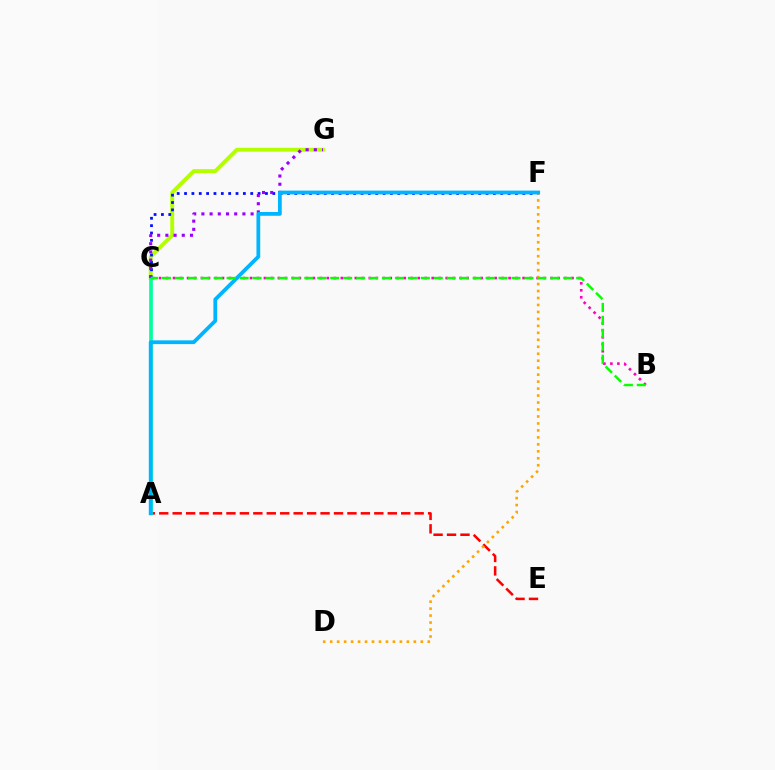{('B', 'C'): [{'color': '#ff00bd', 'line_style': 'dotted', 'thickness': 1.9}, {'color': '#08ff00', 'line_style': 'dashed', 'thickness': 1.76}], ('C', 'G'): [{'color': '#b3ff00', 'line_style': 'solid', 'thickness': 2.82}, {'color': '#9b00ff', 'line_style': 'dotted', 'thickness': 2.23}], ('C', 'F'): [{'color': '#0010ff', 'line_style': 'dotted', 'thickness': 2.0}], ('A', 'E'): [{'color': '#ff0000', 'line_style': 'dashed', 'thickness': 1.83}], ('A', 'C'): [{'color': '#00ff9d', 'line_style': 'solid', 'thickness': 2.64}], ('D', 'F'): [{'color': '#ffa500', 'line_style': 'dotted', 'thickness': 1.89}], ('A', 'F'): [{'color': '#00b5ff', 'line_style': 'solid', 'thickness': 2.72}]}